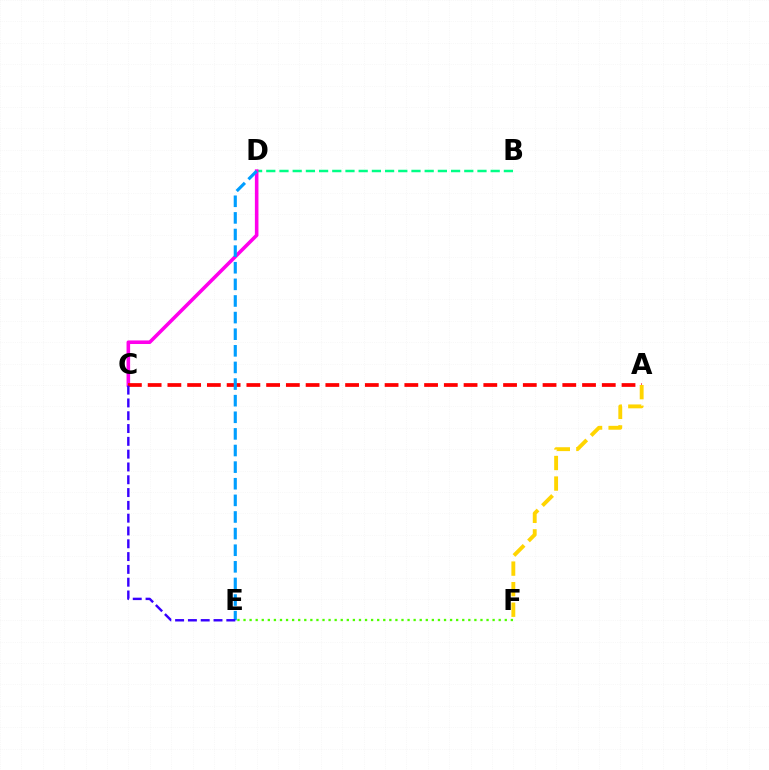{('E', 'F'): [{'color': '#4fff00', 'line_style': 'dotted', 'thickness': 1.65}], ('B', 'D'): [{'color': '#00ff86', 'line_style': 'dashed', 'thickness': 1.79}], ('C', 'D'): [{'color': '#ff00ed', 'line_style': 'solid', 'thickness': 2.58}], ('A', 'C'): [{'color': '#ff0000', 'line_style': 'dashed', 'thickness': 2.68}], ('D', 'E'): [{'color': '#009eff', 'line_style': 'dashed', 'thickness': 2.26}], ('C', 'E'): [{'color': '#3700ff', 'line_style': 'dashed', 'thickness': 1.74}], ('A', 'F'): [{'color': '#ffd500', 'line_style': 'dashed', 'thickness': 2.79}]}